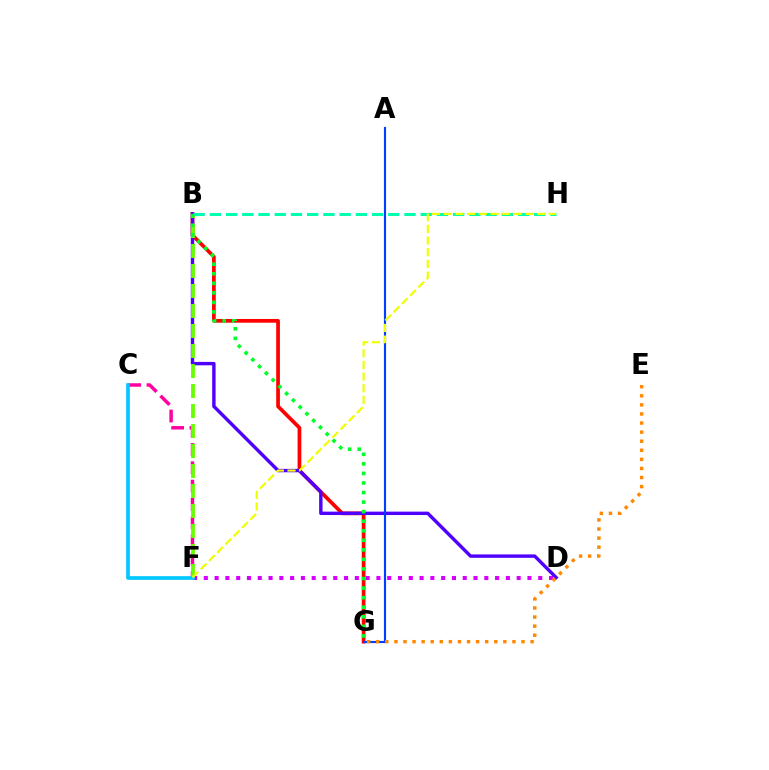{('D', 'F'): [{'color': '#d600ff', 'line_style': 'dotted', 'thickness': 2.93}], ('B', 'G'): [{'color': '#ff0000', 'line_style': 'solid', 'thickness': 2.68}, {'color': '#00ff27', 'line_style': 'dotted', 'thickness': 2.6}], ('B', 'D'): [{'color': '#4f00ff', 'line_style': 'solid', 'thickness': 2.45}], ('C', 'F'): [{'color': '#ff00a0', 'line_style': 'dashed', 'thickness': 2.49}, {'color': '#00c7ff', 'line_style': 'solid', 'thickness': 2.64}], ('A', 'G'): [{'color': '#003fff', 'line_style': 'solid', 'thickness': 1.55}], ('E', 'G'): [{'color': '#ff8800', 'line_style': 'dotted', 'thickness': 2.47}], ('B', 'F'): [{'color': '#66ff00', 'line_style': 'dashed', 'thickness': 2.72}], ('B', 'H'): [{'color': '#00ffaf', 'line_style': 'dashed', 'thickness': 2.2}], ('F', 'H'): [{'color': '#eeff00', 'line_style': 'dashed', 'thickness': 1.59}]}